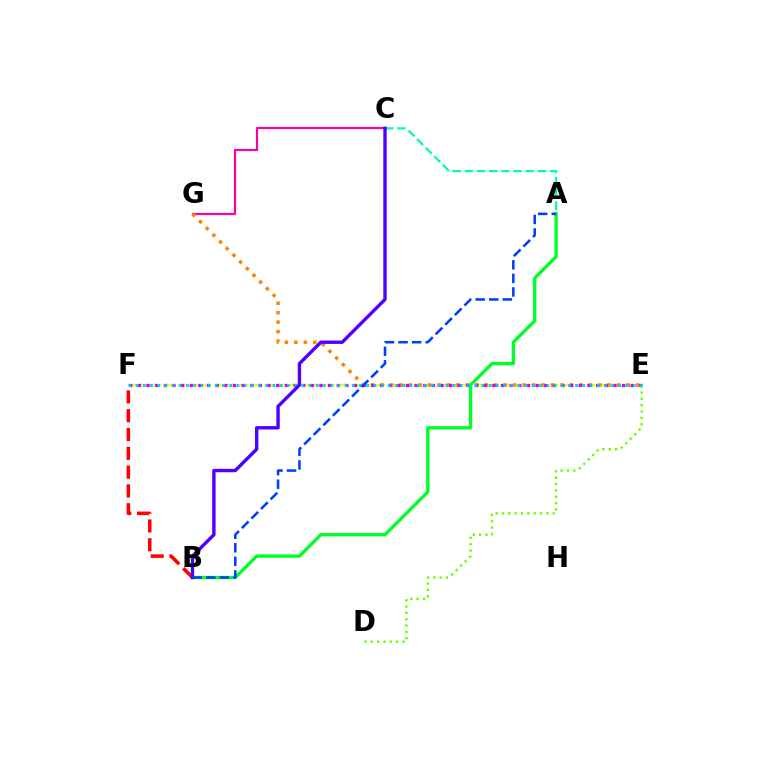{('C', 'G'): [{'color': '#ff00a0', 'line_style': 'solid', 'thickness': 1.57}], ('E', 'F'): [{'color': '#eeff00', 'line_style': 'dashed', 'thickness': 1.69}, {'color': '#d600ff', 'line_style': 'dotted', 'thickness': 2.35}, {'color': '#00c7ff', 'line_style': 'dotted', 'thickness': 1.96}], ('A', 'B'): [{'color': '#00ff27', 'line_style': 'solid', 'thickness': 2.41}, {'color': '#003fff', 'line_style': 'dashed', 'thickness': 1.84}], ('E', 'G'): [{'color': '#ff8800', 'line_style': 'dotted', 'thickness': 2.57}], ('B', 'F'): [{'color': '#ff0000', 'line_style': 'dashed', 'thickness': 2.55}], ('D', 'E'): [{'color': '#66ff00', 'line_style': 'dotted', 'thickness': 1.72}], ('A', 'C'): [{'color': '#00ffaf', 'line_style': 'dashed', 'thickness': 1.65}], ('B', 'C'): [{'color': '#4f00ff', 'line_style': 'solid', 'thickness': 2.44}]}